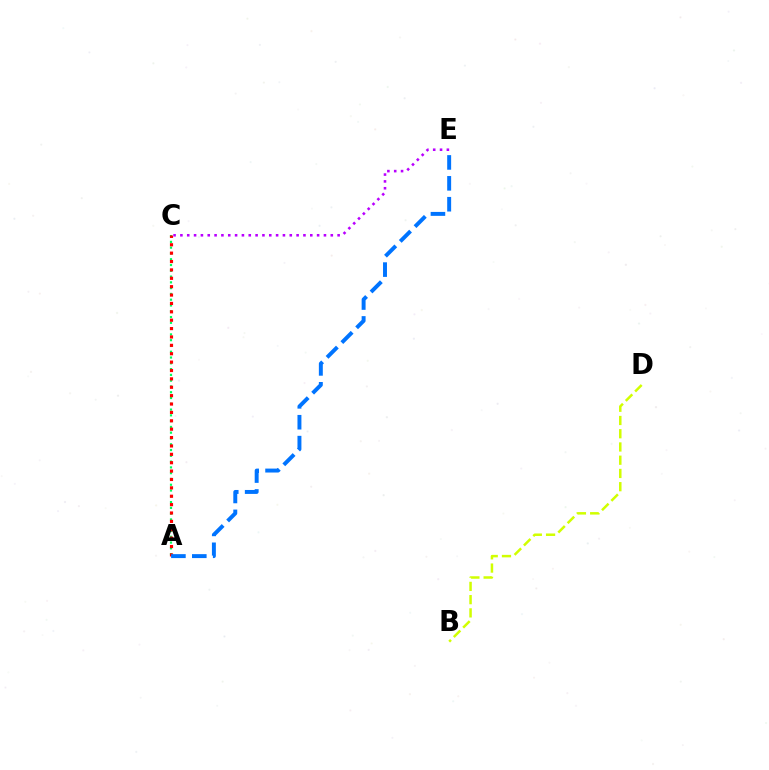{('B', 'D'): [{'color': '#d1ff00', 'line_style': 'dashed', 'thickness': 1.8}], ('A', 'C'): [{'color': '#00ff5c', 'line_style': 'dotted', 'thickness': 1.57}, {'color': '#ff0000', 'line_style': 'dotted', 'thickness': 2.28}], ('C', 'E'): [{'color': '#b900ff', 'line_style': 'dotted', 'thickness': 1.86}], ('A', 'E'): [{'color': '#0074ff', 'line_style': 'dashed', 'thickness': 2.84}]}